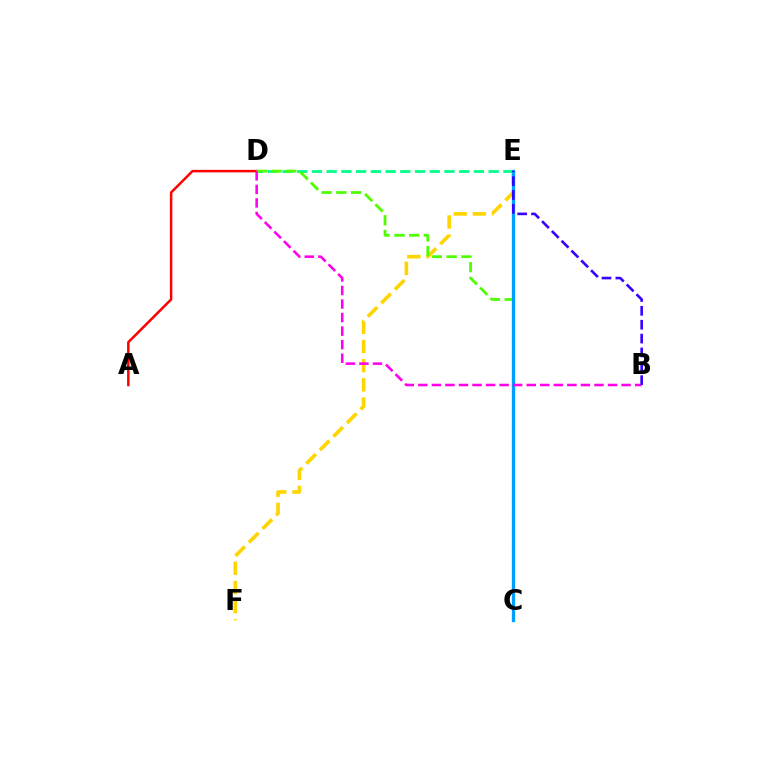{('A', 'D'): [{'color': '#ff0000', 'line_style': 'solid', 'thickness': 1.8}], ('E', 'F'): [{'color': '#ffd500', 'line_style': 'dashed', 'thickness': 2.6}], ('D', 'E'): [{'color': '#00ff86', 'line_style': 'dashed', 'thickness': 2.0}], ('C', 'D'): [{'color': '#4fff00', 'line_style': 'dashed', 'thickness': 2.0}], ('C', 'E'): [{'color': '#009eff', 'line_style': 'solid', 'thickness': 2.36}], ('B', 'D'): [{'color': '#ff00ed', 'line_style': 'dashed', 'thickness': 1.84}], ('B', 'E'): [{'color': '#3700ff', 'line_style': 'dashed', 'thickness': 1.88}]}